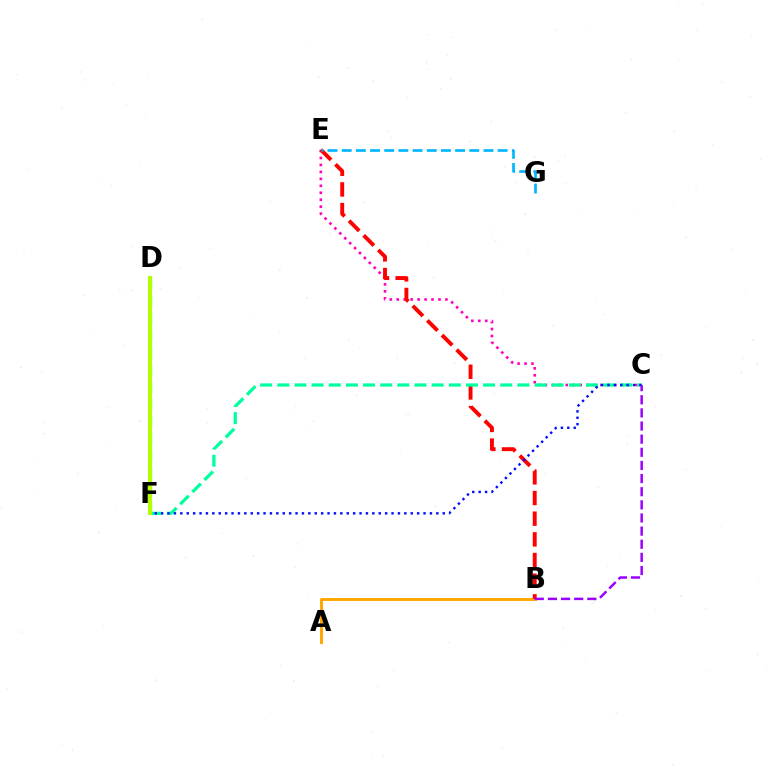{('C', 'E'): [{'color': '#ff00bd', 'line_style': 'dotted', 'thickness': 1.89}], ('A', 'B'): [{'color': '#ffa500', 'line_style': 'solid', 'thickness': 2.11}], ('B', 'E'): [{'color': '#ff0000', 'line_style': 'dashed', 'thickness': 2.81}], ('D', 'F'): [{'color': '#08ff00', 'line_style': 'dashed', 'thickness': 2.33}, {'color': '#b3ff00', 'line_style': 'solid', 'thickness': 2.91}], ('E', 'G'): [{'color': '#00b5ff', 'line_style': 'dashed', 'thickness': 1.93}], ('C', 'F'): [{'color': '#00ff9d', 'line_style': 'dashed', 'thickness': 2.33}, {'color': '#0010ff', 'line_style': 'dotted', 'thickness': 1.74}], ('B', 'C'): [{'color': '#9b00ff', 'line_style': 'dashed', 'thickness': 1.78}]}